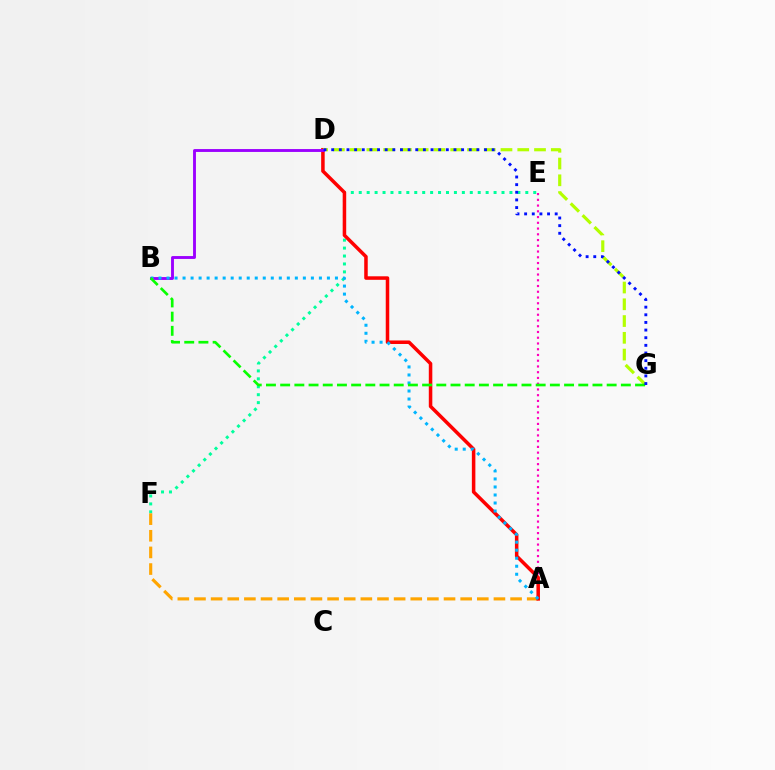{('E', 'F'): [{'color': '#00ff9d', 'line_style': 'dotted', 'thickness': 2.16}], ('A', 'E'): [{'color': '#ff00bd', 'line_style': 'dotted', 'thickness': 1.56}], ('A', 'F'): [{'color': '#ffa500', 'line_style': 'dashed', 'thickness': 2.26}], ('A', 'D'): [{'color': '#ff0000', 'line_style': 'solid', 'thickness': 2.53}], ('D', 'G'): [{'color': '#b3ff00', 'line_style': 'dashed', 'thickness': 2.28}, {'color': '#0010ff', 'line_style': 'dotted', 'thickness': 2.08}], ('B', 'D'): [{'color': '#9b00ff', 'line_style': 'solid', 'thickness': 2.07}], ('A', 'B'): [{'color': '#00b5ff', 'line_style': 'dotted', 'thickness': 2.18}], ('B', 'G'): [{'color': '#08ff00', 'line_style': 'dashed', 'thickness': 1.93}]}